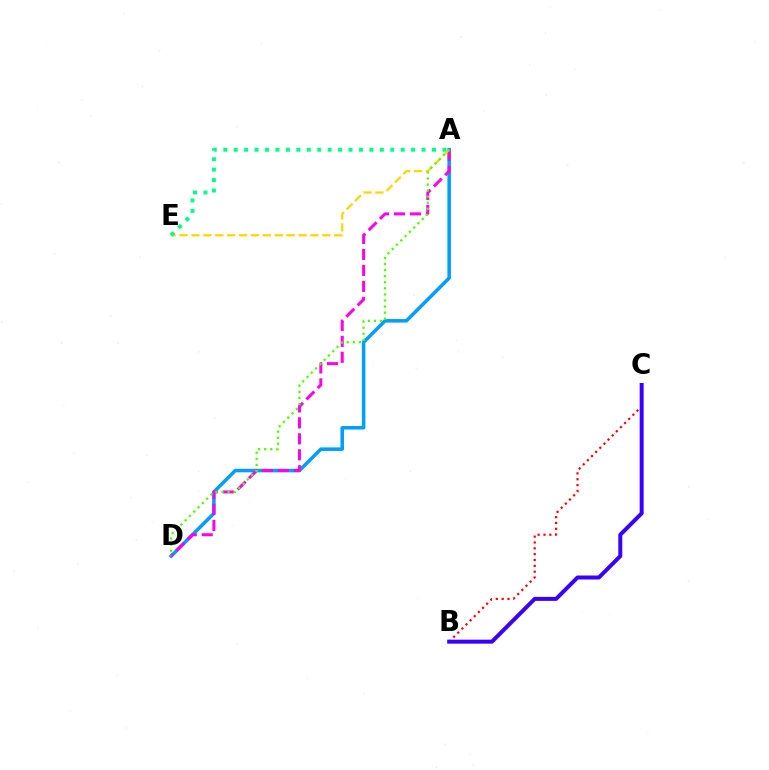{('B', 'C'): [{'color': '#ff0000', 'line_style': 'dotted', 'thickness': 1.59}, {'color': '#3700ff', 'line_style': 'solid', 'thickness': 2.87}], ('A', 'D'): [{'color': '#009eff', 'line_style': 'solid', 'thickness': 2.54}, {'color': '#ff00ed', 'line_style': 'dashed', 'thickness': 2.17}, {'color': '#4fff00', 'line_style': 'dotted', 'thickness': 1.65}], ('A', 'E'): [{'color': '#ffd500', 'line_style': 'dashed', 'thickness': 1.62}, {'color': '#00ff86', 'line_style': 'dotted', 'thickness': 2.84}]}